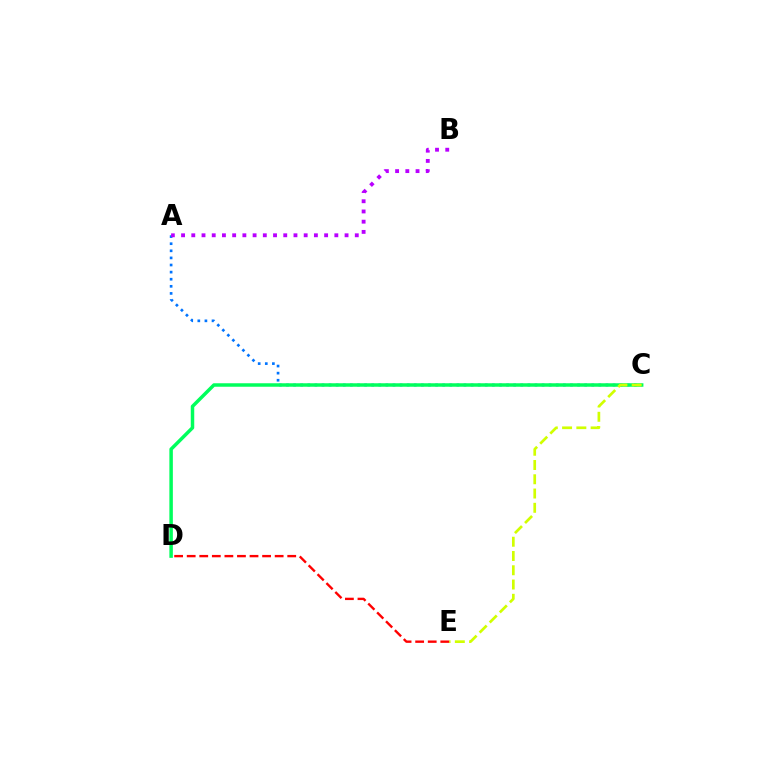{('A', 'C'): [{'color': '#0074ff', 'line_style': 'dotted', 'thickness': 1.93}], ('C', 'D'): [{'color': '#00ff5c', 'line_style': 'solid', 'thickness': 2.51}], ('A', 'B'): [{'color': '#b900ff', 'line_style': 'dotted', 'thickness': 2.78}], ('C', 'E'): [{'color': '#d1ff00', 'line_style': 'dashed', 'thickness': 1.94}], ('D', 'E'): [{'color': '#ff0000', 'line_style': 'dashed', 'thickness': 1.71}]}